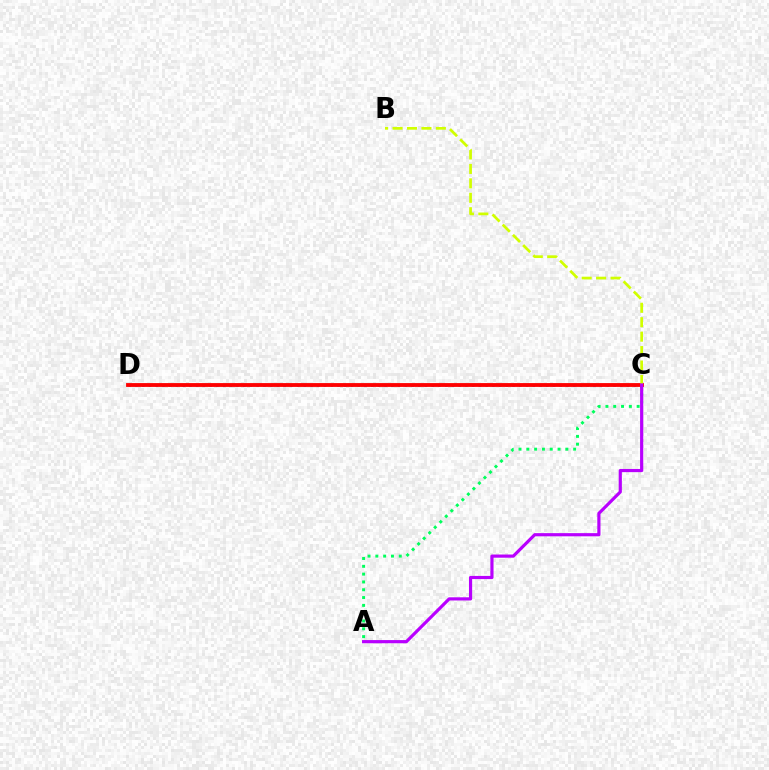{('C', 'D'): [{'color': '#0074ff', 'line_style': 'dotted', 'thickness': 1.83}, {'color': '#ff0000', 'line_style': 'solid', 'thickness': 2.76}], ('A', 'C'): [{'color': '#00ff5c', 'line_style': 'dotted', 'thickness': 2.12}, {'color': '#b900ff', 'line_style': 'solid', 'thickness': 2.29}], ('B', 'C'): [{'color': '#d1ff00', 'line_style': 'dashed', 'thickness': 1.96}]}